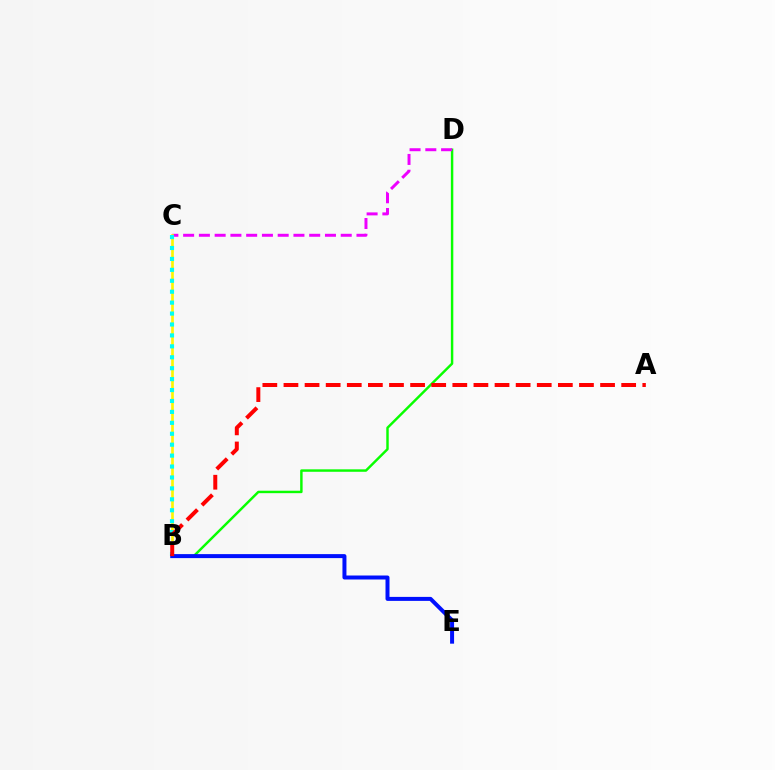{('B', 'D'): [{'color': '#08ff00', 'line_style': 'solid', 'thickness': 1.76}], ('C', 'D'): [{'color': '#ee00ff', 'line_style': 'dashed', 'thickness': 2.14}], ('B', 'C'): [{'color': '#fcf500', 'line_style': 'solid', 'thickness': 1.92}, {'color': '#00fff6', 'line_style': 'dotted', 'thickness': 2.97}], ('B', 'E'): [{'color': '#0010ff', 'line_style': 'solid', 'thickness': 2.87}], ('A', 'B'): [{'color': '#ff0000', 'line_style': 'dashed', 'thickness': 2.87}]}